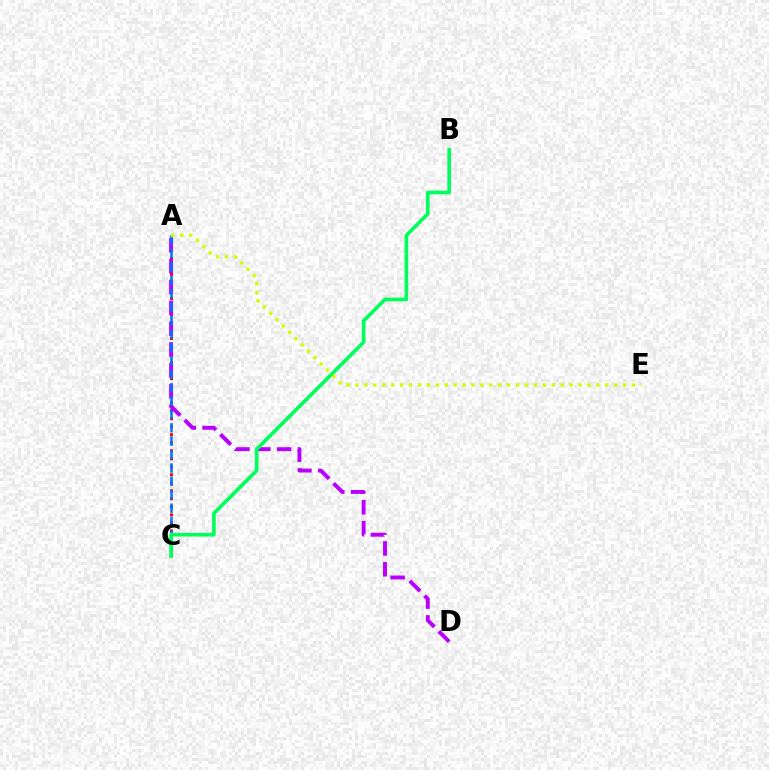{('A', 'C'): [{'color': '#ff0000', 'line_style': 'dotted', 'thickness': 2.18}, {'color': '#0074ff', 'line_style': 'dashed', 'thickness': 1.82}], ('A', 'D'): [{'color': '#b900ff', 'line_style': 'dashed', 'thickness': 2.83}], ('B', 'C'): [{'color': '#00ff5c', 'line_style': 'solid', 'thickness': 2.63}], ('A', 'E'): [{'color': '#d1ff00', 'line_style': 'dotted', 'thickness': 2.42}]}